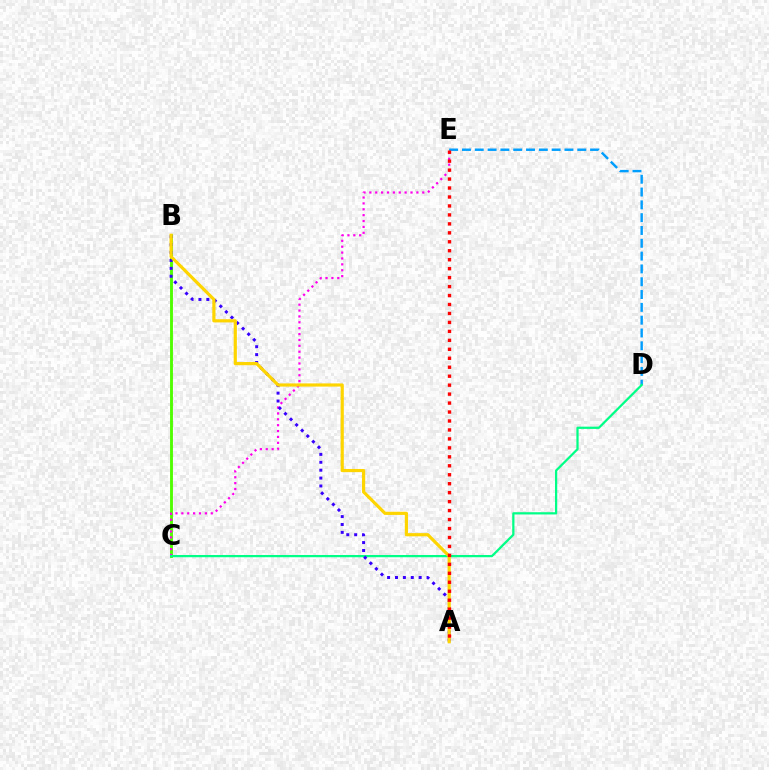{('B', 'C'): [{'color': '#4fff00', 'line_style': 'solid', 'thickness': 2.07}], ('C', 'E'): [{'color': '#ff00ed', 'line_style': 'dotted', 'thickness': 1.6}], ('D', 'E'): [{'color': '#009eff', 'line_style': 'dashed', 'thickness': 1.74}], ('C', 'D'): [{'color': '#00ff86', 'line_style': 'solid', 'thickness': 1.61}], ('A', 'B'): [{'color': '#3700ff', 'line_style': 'dotted', 'thickness': 2.15}, {'color': '#ffd500', 'line_style': 'solid', 'thickness': 2.29}], ('A', 'E'): [{'color': '#ff0000', 'line_style': 'dotted', 'thickness': 2.43}]}